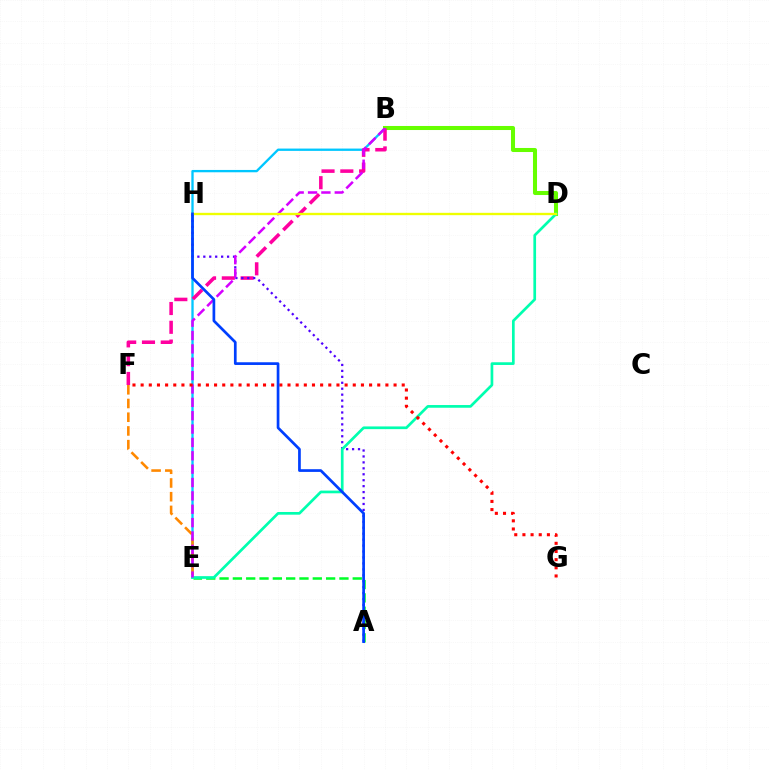{('A', 'E'): [{'color': '#00ff27', 'line_style': 'dashed', 'thickness': 1.81}], ('B', 'E'): [{'color': '#00c7ff', 'line_style': 'solid', 'thickness': 1.67}, {'color': '#d600ff', 'line_style': 'dashed', 'thickness': 1.82}], ('E', 'F'): [{'color': '#ff8800', 'line_style': 'dashed', 'thickness': 1.86}], ('B', 'D'): [{'color': '#66ff00', 'line_style': 'solid', 'thickness': 2.91}], ('B', 'F'): [{'color': '#ff00a0', 'line_style': 'dashed', 'thickness': 2.55}], ('A', 'H'): [{'color': '#4f00ff', 'line_style': 'dotted', 'thickness': 1.61}, {'color': '#003fff', 'line_style': 'solid', 'thickness': 1.95}], ('D', 'E'): [{'color': '#00ffaf', 'line_style': 'solid', 'thickness': 1.94}], ('D', 'H'): [{'color': '#eeff00', 'line_style': 'solid', 'thickness': 1.69}], ('F', 'G'): [{'color': '#ff0000', 'line_style': 'dotted', 'thickness': 2.22}]}